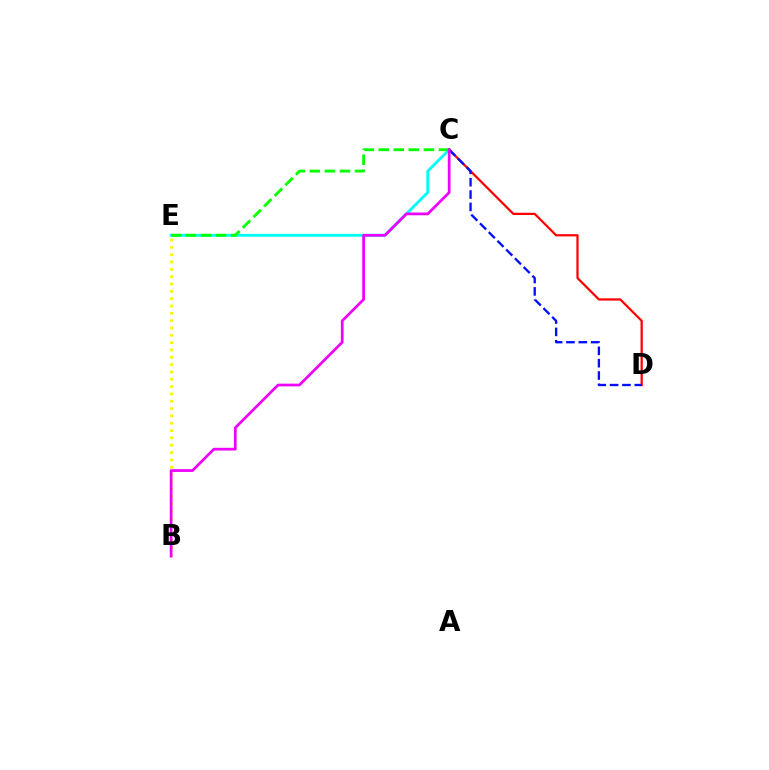{('B', 'E'): [{'color': '#fcf500', 'line_style': 'dotted', 'thickness': 1.99}], ('C', 'E'): [{'color': '#00fff6', 'line_style': 'solid', 'thickness': 2.07}, {'color': '#08ff00', 'line_style': 'dashed', 'thickness': 2.04}], ('C', 'D'): [{'color': '#ff0000', 'line_style': 'solid', 'thickness': 1.61}, {'color': '#0010ff', 'line_style': 'dashed', 'thickness': 1.68}], ('B', 'C'): [{'color': '#ee00ff', 'line_style': 'solid', 'thickness': 1.97}]}